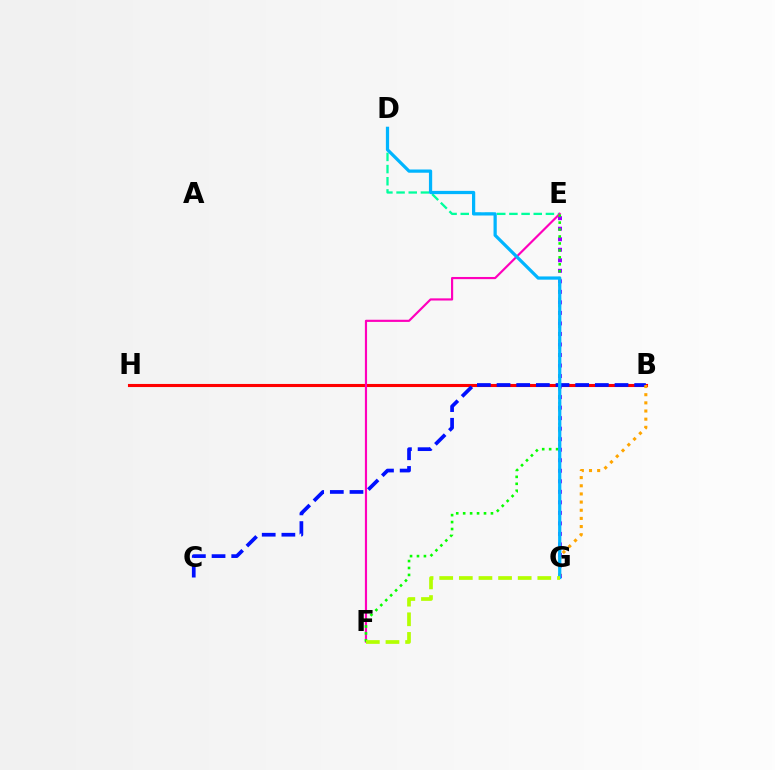{('B', 'H'): [{'color': '#ff0000', 'line_style': 'solid', 'thickness': 2.22}], ('D', 'E'): [{'color': '#00ff9d', 'line_style': 'dashed', 'thickness': 1.65}], ('E', 'G'): [{'color': '#9b00ff', 'line_style': 'dotted', 'thickness': 2.86}], ('B', 'C'): [{'color': '#0010ff', 'line_style': 'dashed', 'thickness': 2.67}], ('E', 'F'): [{'color': '#ff00bd', 'line_style': 'solid', 'thickness': 1.56}, {'color': '#08ff00', 'line_style': 'dotted', 'thickness': 1.89}], ('B', 'G'): [{'color': '#ffa500', 'line_style': 'dotted', 'thickness': 2.22}], ('D', 'G'): [{'color': '#00b5ff', 'line_style': 'solid', 'thickness': 2.33}], ('F', 'G'): [{'color': '#b3ff00', 'line_style': 'dashed', 'thickness': 2.67}]}